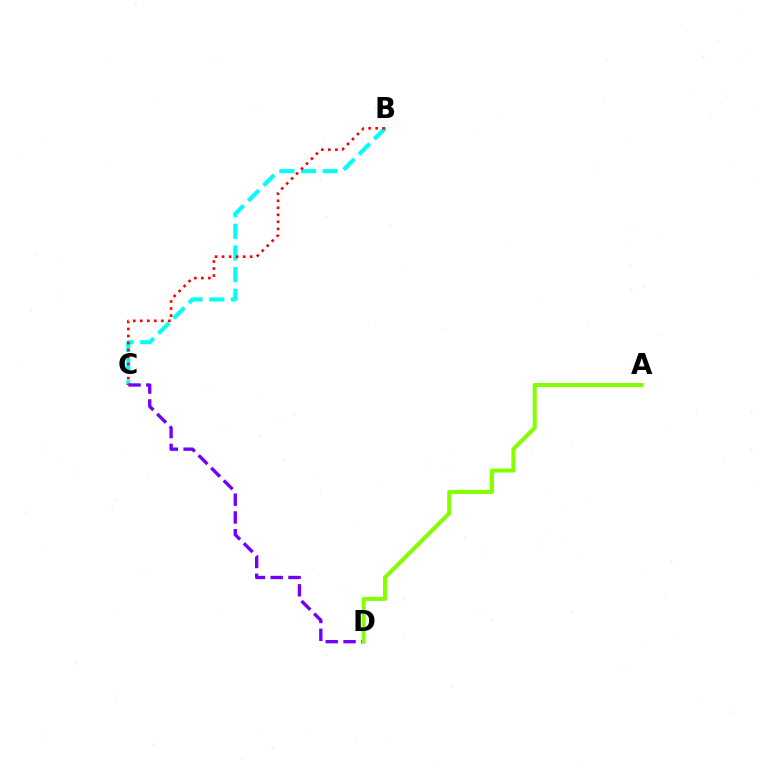{('B', 'C'): [{'color': '#00fff6', 'line_style': 'dashed', 'thickness': 2.94}, {'color': '#ff0000', 'line_style': 'dotted', 'thickness': 1.91}], ('C', 'D'): [{'color': '#7200ff', 'line_style': 'dashed', 'thickness': 2.42}], ('A', 'D'): [{'color': '#84ff00', 'line_style': 'solid', 'thickness': 2.88}]}